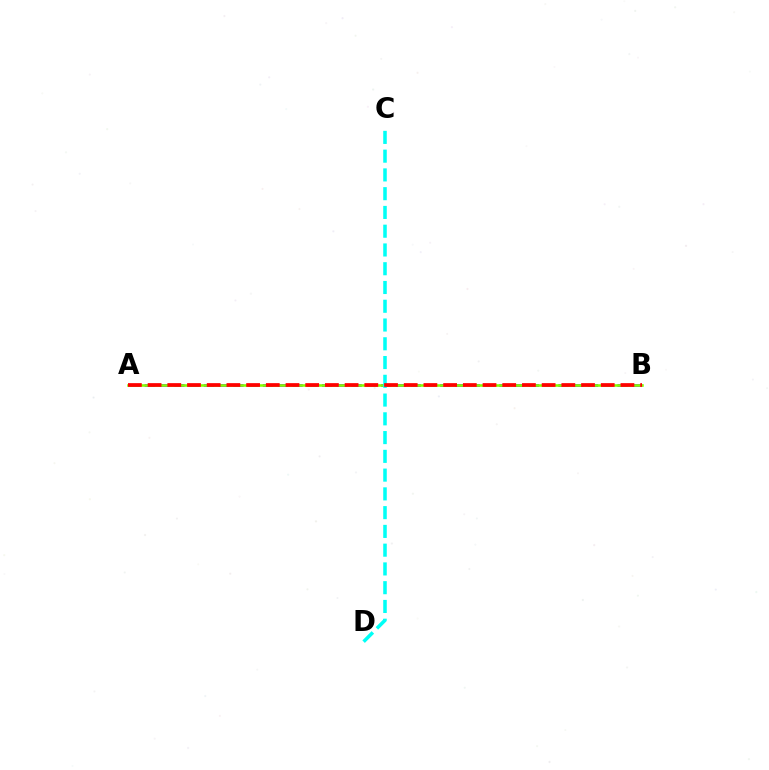{('A', 'B'): [{'color': '#7200ff', 'line_style': 'dashed', 'thickness': 2.01}, {'color': '#84ff00', 'line_style': 'solid', 'thickness': 1.86}, {'color': '#ff0000', 'line_style': 'dashed', 'thickness': 2.68}], ('C', 'D'): [{'color': '#00fff6', 'line_style': 'dashed', 'thickness': 2.55}]}